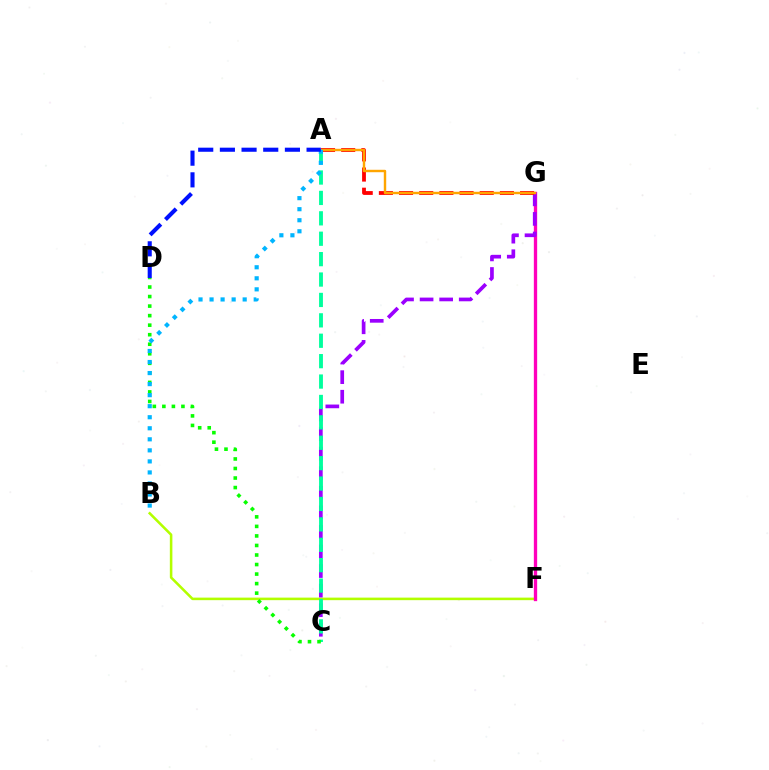{('B', 'F'): [{'color': '#b3ff00', 'line_style': 'solid', 'thickness': 1.84}], ('F', 'G'): [{'color': '#ff00bd', 'line_style': 'solid', 'thickness': 2.39}], ('C', 'G'): [{'color': '#9b00ff', 'line_style': 'dashed', 'thickness': 2.66}], ('A', 'C'): [{'color': '#00ff9d', 'line_style': 'dashed', 'thickness': 2.77}], ('C', 'D'): [{'color': '#08ff00', 'line_style': 'dotted', 'thickness': 2.59}], ('A', 'G'): [{'color': '#ff0000', 'line_style': 'dashed', 'thickness': 2.74}, {'color': '#ffa500', 'line_style': 'solid', 'thickness': 1.75}], ('A', 'B'): [{'color': '#00b5ff', 'line_style': 'dotted', 'thickness': 3.0}], ('A', 'D'): [{'color': '#0010ff', 'line_style': 'dashed', 'thickness': 2.94}]}